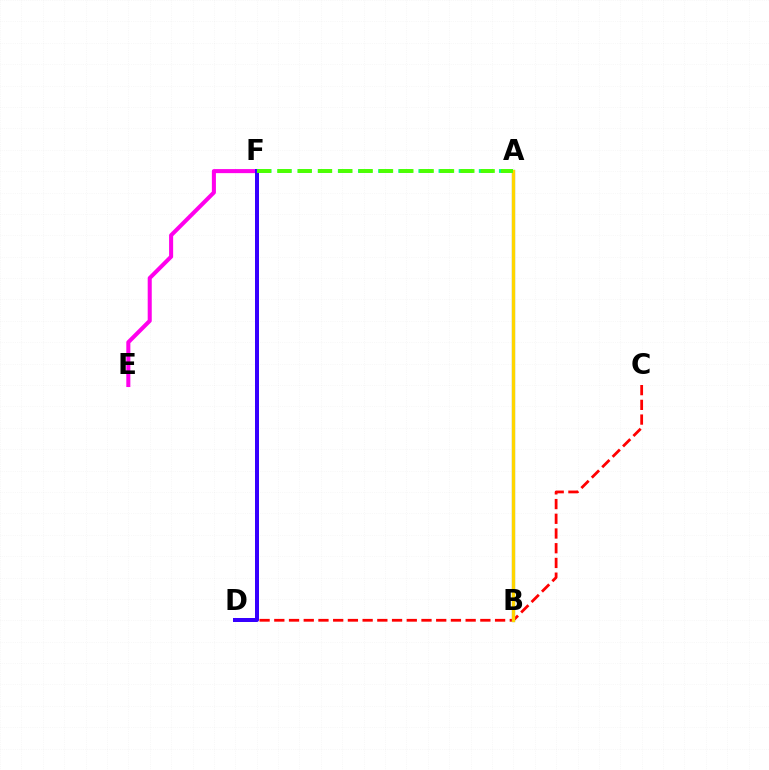{('A', 'F'): [{'color': '#00ff86', 'line_style': 'dashed', 'thickness': 2.73}, {'color': '#4fff00', 'line_style': 'dashed', 'thickness': 2.76}], ('C', 'D'): [{'color': '#ff0000', 'line_style': 'dashed', 'thickness': 2.0}], ('A', 'B'): [{'color': '#009eff', 'line_style': 'solid', 'thickness': 2.3}, {'color': '#ffd500', 'line_style': 'solid', 'thickness': 2.39}], ('E', 'F'): [{'color': '#ff00ed', 'line_style': 'solid', 'thickness': 2.92}], ('D', 'F'): [{'color': '#3700ff', 'line_style': 'solid', 'thickness': 2.88}]}